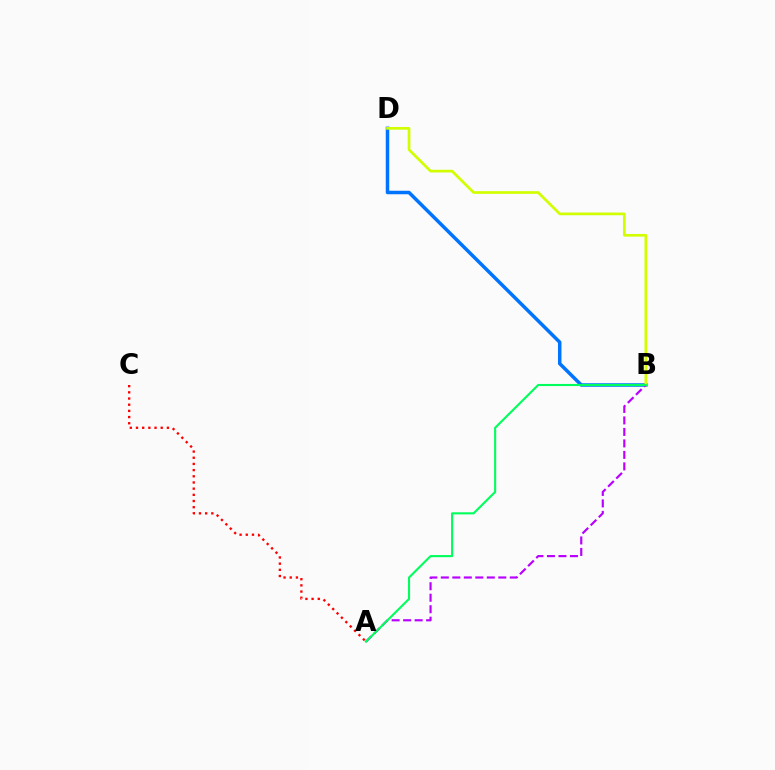{('B', 'D'): [{'color': '#0074ff', 'line_style': 'solid', 'thickness': 2.52}, {'color': '#d1ff00', 'line_style': 'solid', 'thickness': 1.94}], ('A', 'C'): [{'color': '#ff0000', 'line_style': 'dotted', 'thickness': 1.68}], ('A', 'B'): [{'color': '#b900ff', 'line_style': 'dashed', 'thickness': 1.56}, {'color': '#00ff5c', 'line_style': 'solid', 'thickness': 1.51}]}